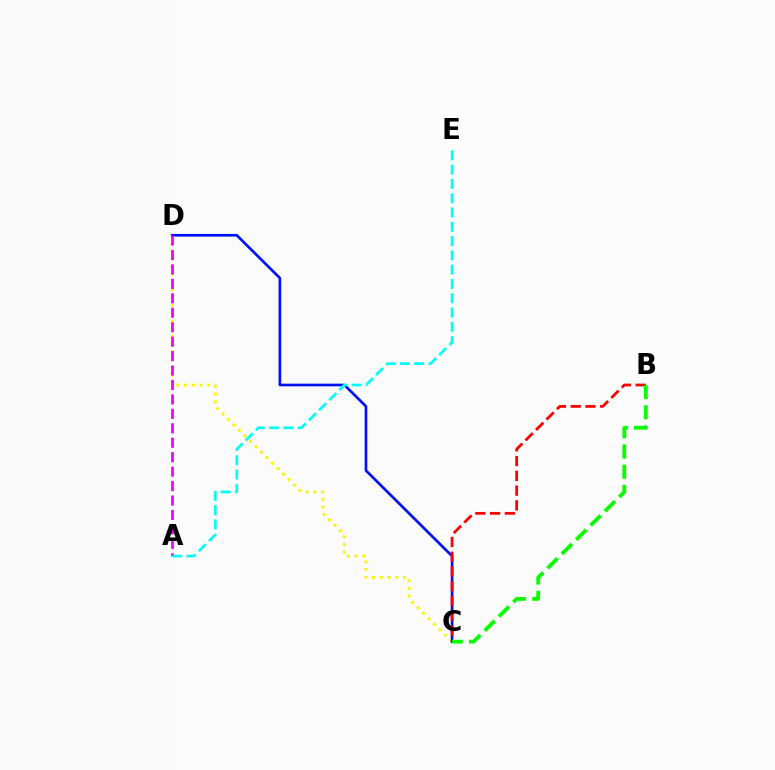{('C', 'D'): [{'color': '#fcf500', 'line_style': 'dotted', 'thickness': 2.1}, {'color': '#0010ff', 'line_style': 'solid', 'thickness': 1.92}], ('A', 'D'): [{'color': '#ee00ff', 'line_style': 'dashed', 'thickness': 1.96}], ('A', 'E'): [{'color': '#00fff6', 'line_style': 'dashed', 'thickness': 1.94}], ('B', 'C'): [{'color': '#ff0000', 'line_style': 'dashed', 'thickness': 2.01}, {'color': '#08ff00', 'line_style': 'dashed', 'thickness': 2.75}]}